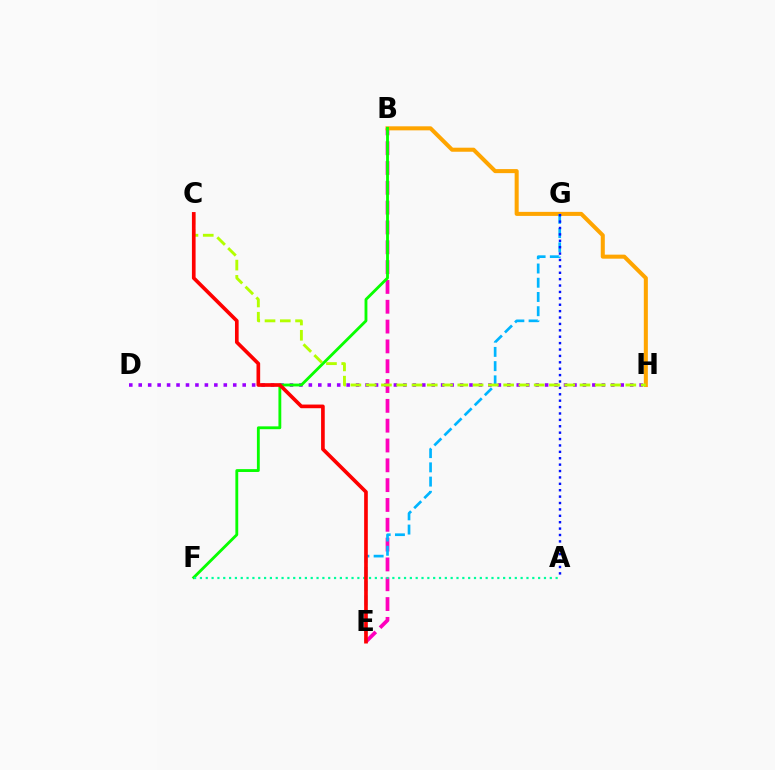{('D', 'H'): [{'color': '#9b00ff', 'line_style': 'dotted', 'thickness': 2.57}], ('B', 'E'): [{'color': '#ff00bd', 'line_style': 'dashed', 'thickness': 2.69}], ('B', 'H'): [{'color': '#ffa500', 'line_style': 'solid', 'thickness': 2.91}], ('B', 'F'): [{'color': '#08ff00', 'line_style': 'solid', 'thickness': 2.05}], ('E', 'G'): [{'color': '#00b5ff', 'line_style': 'dashed', 'thickness': 1.93}], ('A', 'G'): [{'color': '#0010ff', 'line_style': 'dotted', 'thickness': 1.74}], ('C', 'H'): [{'color': '#b3ff00', 'line_style': 'dashed', 'thickness': 2.07}], ('A', 'F'): [{'color': '#00ff9d', 'line_style': 'dotted', 'thickness': 1.58}], ('C', 'E'): [{'color': '#ff0000', 'line_style': 'solid', 'thickness': 2.64}]}